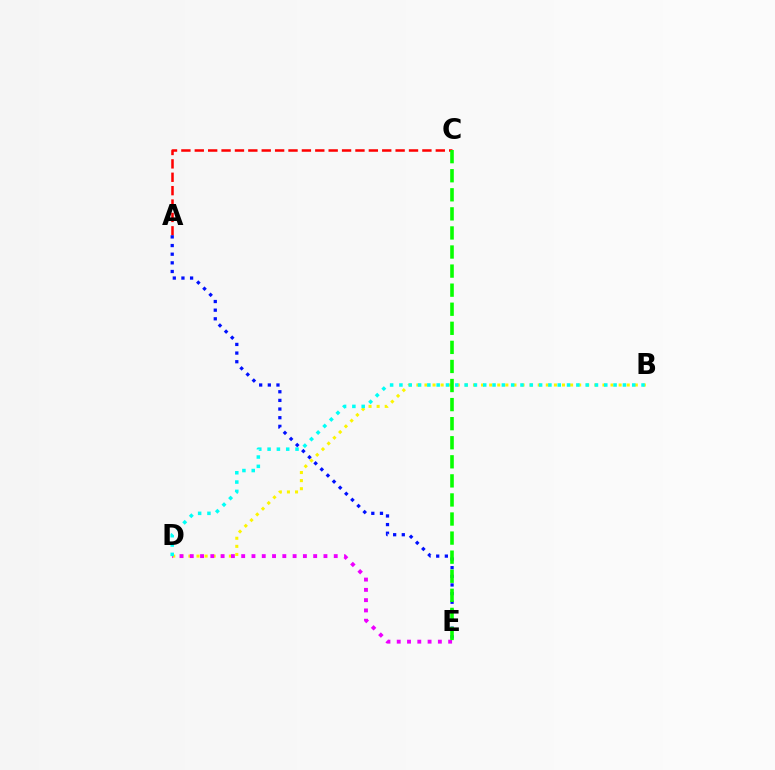{('A', 'C'): [{'color': '#ff0000', 'line_style': 'dashed', 'thickness': 1.82}], ('B', 'D'): [{'color': '#fcf500', 'line_style': 'dotted', 'thickness': 2.2}, {'color': '#00fff6', 'line_style': 'dotted', 'thickness': 2.53}], ('D', 'E'): [{'color': '#ee00ff', 'line_style': 'dotted', 'thickness': 2.79}], ('A', 'E'): [{'color': '#0010ff', 'line_style': 'dotted', 'thickness': 2.35}], ('C', 'E'): [{'color': '#08ff00', 'line_style': 'dashed', 'thickness': 2.59}]}